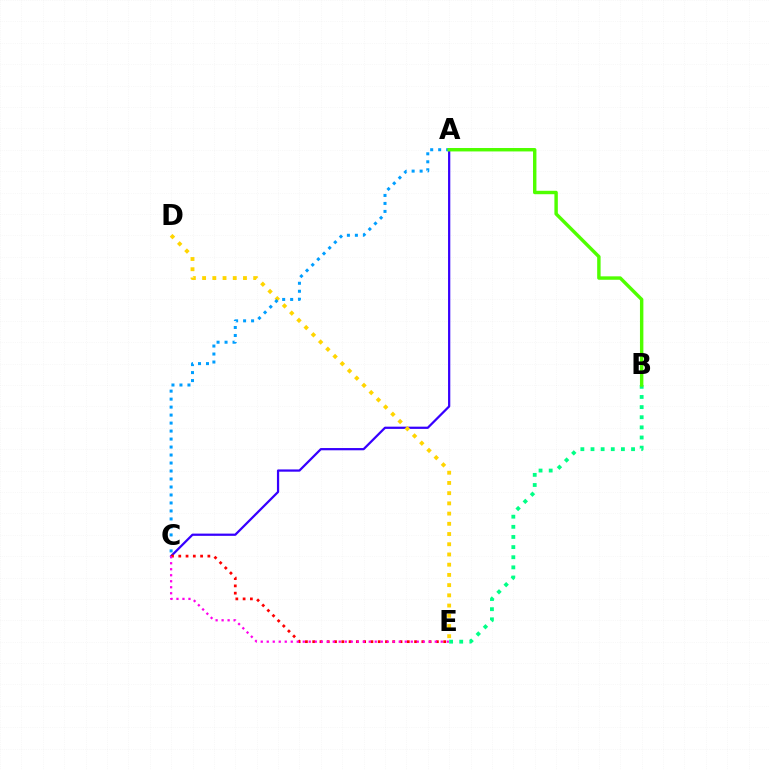{('A', 'C'): [{'color': '#3700ff', 'line_style': 'solid', 'thickness': 1.61}, {'color': '#009eff', 'line_style': 'dotted', 'thickness': 2.17}], ('D', 'E'): [{'color': '#ffd500', 'line_style': 'dotted', 'thickness': 2.78}], ('B', 'E'): [{'color': '#00ff86', 'line_style': 'dotted', 'thickness': 2.75}], ('A', 'B'): [{'color': '#4fff00', 'line_style': 'solid', 'thickness': 2.46}], ('C', 'E'): [{'color': '#ff0000', 'line_style': 'dotted', 'thickness': 1.98}, {'color': '#ff00ed', 'line_style': 'dotted', 'thickness': 1.63}]}